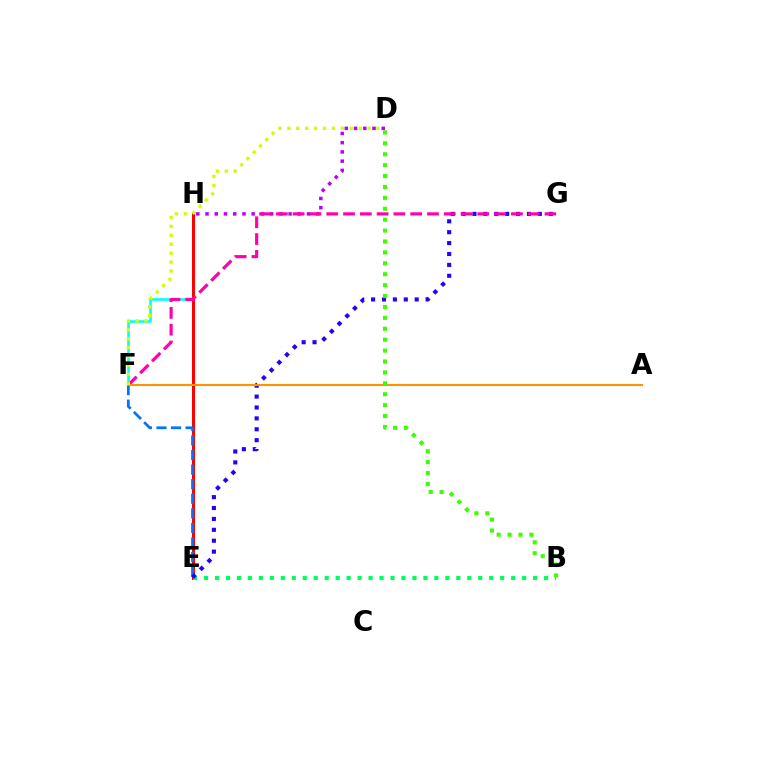{('F', 'H'): [{'color': '#00fff6', 'line_style': 'solid', 'thickness': 1.88}], ('E', 'H'): [{'color': '#ff0000', 'line_style': 'solid', 'thickness': 2.17}], ('E', 'F'): [{'color': '#0074ff', 'line_style': 'dashed', 'thickness': 1.98}], ('B', 'E'): [{'color': '#00ff5c', 'line_style': 'dotted', 'thickness': 2.98}], ('D', 'H'): [{'color': '#b900ff', 'line_style': 'dotted', 'thickness': 2.51}], ('E', 'G'): [{'color': '#2500ff', 'line_style': 'dotted', 'thickness': 2.96}], ('F', 'G'): [{'color': '#ff00ac', 'line_style': 'dashed', 'thickness': 2.28}], ('A', 'F'): [{'color': '#ff9400', 'line_style': 'solid', 'thickness': 1.5}], ('D', 'F'): [{'color': '#d1ff00', 'line_style': 'dotted', 'thickness': 2.42}], ('B', 'D'): [{'color': '#3dff00', 'line_style': 'dotted', 'thickness': 2.96}]}